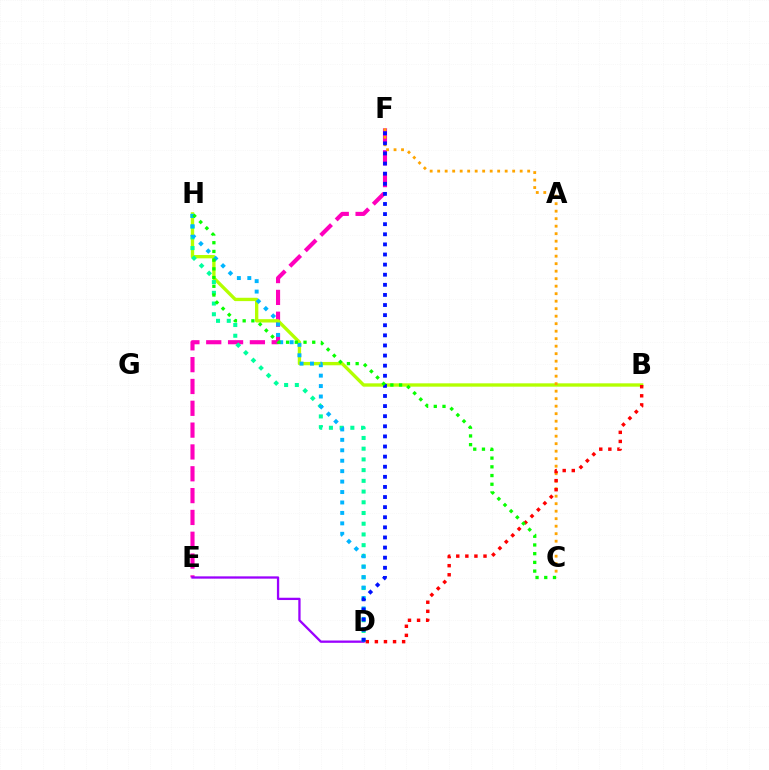{('E', 'F'): [{'color': '#ff00bd', 'line_style': 'dashed', 'thickness': 2.97}], ('B', 'H'): [{'color': '#b3ff00', 'line_style': 'solid', 'thickness': 2.41}], ('D', 'E'): [{'color': '#9b00ff', 'line_style': 'solid', 'thickness': 1.65}], ('D', 'H'): [{'color': '#00ff9d', 'line_style': 'dotted', 'thickness': 2.91}, {'color': '#00b5ff', 'line_style': 'dotted', 'thickness': 2.84}], ('C', 'F'): [{'color': '#ffa500', 'line_style': 'dotted', 'thickness': 2.04}], ('B', 'D'): [{'color': '#ff0000', 'line_style': 'dotted', 'thickness': 2.47}], ('D', 'F'): [{'color': '#0010ff', 'line_style': 'dotted', 'thickness': 2.75}], ('C', 'H'): [{'color': '#08ff00', 'line_style': 'dotted', 'thickness': 2.37}]}